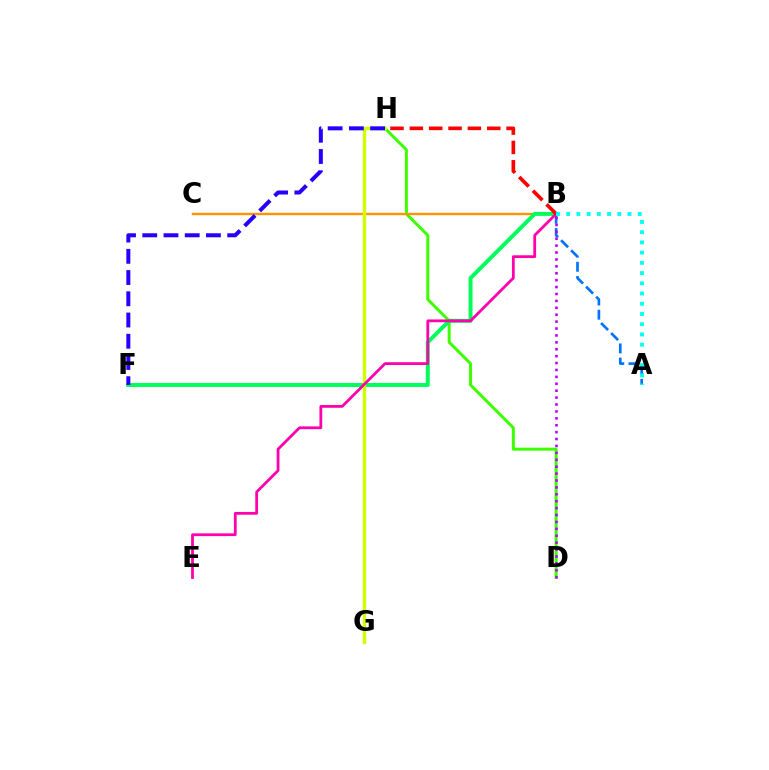{('D', 'H'): [{'color': '#3dff00', 'line_style': 'solid', 'thickness': 2.15}], ('B', 'C'): [{'color': '#ff9400', 'line_style': 'solid', 'thickness': 1.73}], ('A', 'B'): [{'color': '#0074ff', 'line_style': 'dashed', 'thickness': 1.93}, {'color': '#00fff6', 'line_style': 'dotted', 'thickness': 2.78}], ('B', 'F'): [{'color': '#00ff5c', 'line_style': 'solid', 'thickness': 2.86}], ('G', 'H'): [{'color': '#d1ff00', 'line_style': 'solid', 'thickness': 2.44}], ('B', 'E'): [{'color': '#ff00ac', 'line_style': 'solid', 'thickness': 2.0}], ('F', 'H'): [{'color': '#2500ff', 'line_style': 'dashed', 'thickness': 2.88}], ('B', 'H'): [{'color': '#ff0000', 'line_style': 'dashed', 'thickness': 2.63}], ('B', 'D'): [{'color': '#b900ff', 'line_style': 'dotted', 'thickness': 1.88}]}